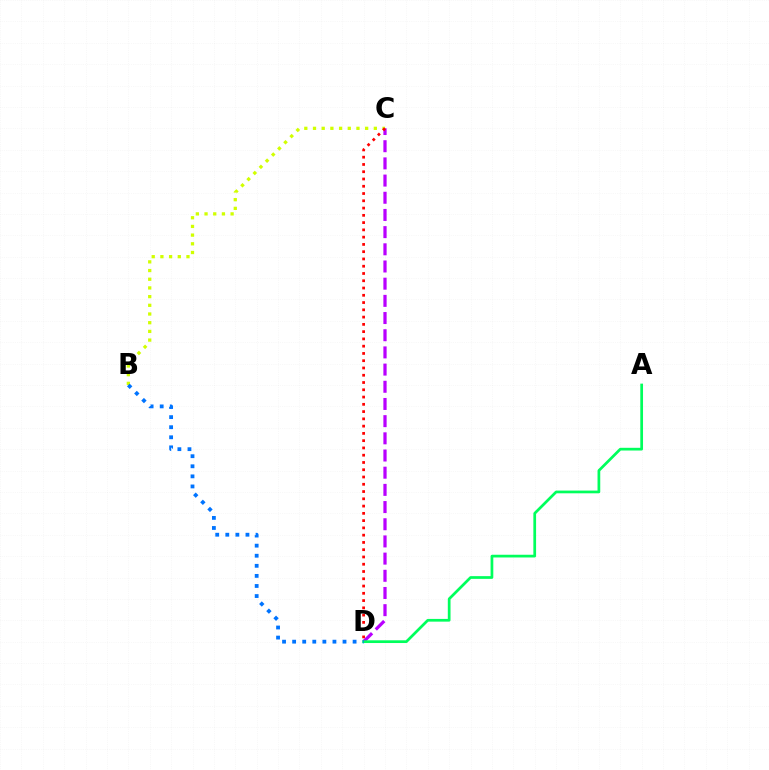{('C', 'D'): [{'color': '#b900ff', 'line_style': 'dashed', 'thickness': 2.33}, {'color': '#ff0000', 'line_style': 'dotted', 'thickness': 1.97}], ('B', 'C'): [{'color': '#d1ff00', 'line_style': 'dotted', 'thickness': 2.36}], ('A', 'D'): [{'color': '#00ff5c', 'line_style': 'solid', 'thickness': 1.96}], ('B', 'D'): [{'color': '#0074ff', 'line_style': 'dotted', 'thickness': 2.74}]}